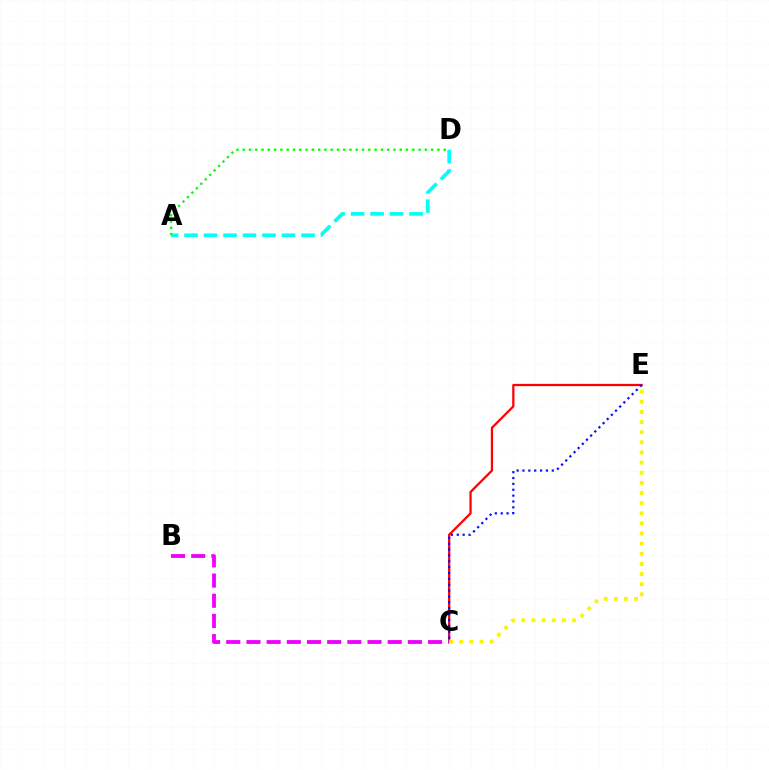{('C', 'E'): [{'color': '#ff0000', 'line_style': 'solid', 'thickness': 1.62}, {'color': '#0010ff', 'line_style': 'dotted', 'thickness': 1.59}, {'color': '#fcf500', 'line_style': 'dotted', 'thickness': 2.75}], ('A', 'D'): [{'color': '#00fff6', 'line_style': 'dashed', 'thickness': 2.65}, {'color': '#08ff00', 'line_style': 'dotted', 'thickness': 1.71}], ('B', 'C'): [{'color': '#ee00ff', 'line_style': 'dashed', 'thickness': 2.74}]}